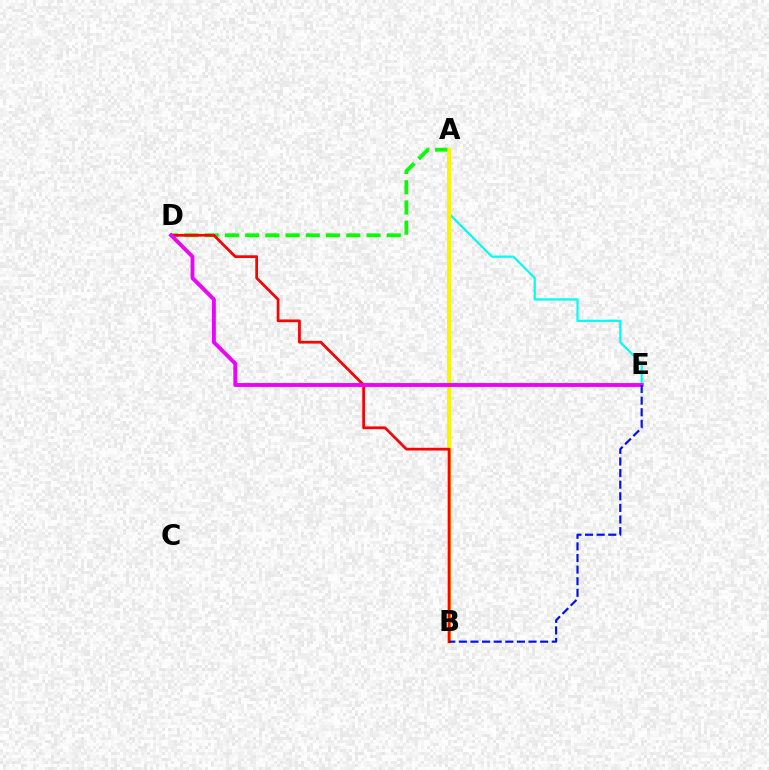{('A', 'D'): [{'color': '#08ff00', 'line_style': 'dashed', 'thickness': 2.75}], ('A', 'E'): [{'color': '#00fff6', 'line_style': 'solid', 'thickness': 1.6}], ('A', 'B'): [{'color': '#fcf500', 'line_style': 'solid', 'thickness': 2.94}], ('B', 'D'): [{'color': '#ff0000', 'line_style': 'solid', 'thickness': 1.98}], ('D', 'E'): [{'color': '#ee00ff', 'line_style': 'solid', 'thickness': 2.79}], ('B', 'E'): [{'color': '#0010ff', 'line_style': 'dashed', 'thickness': 1.58}]}